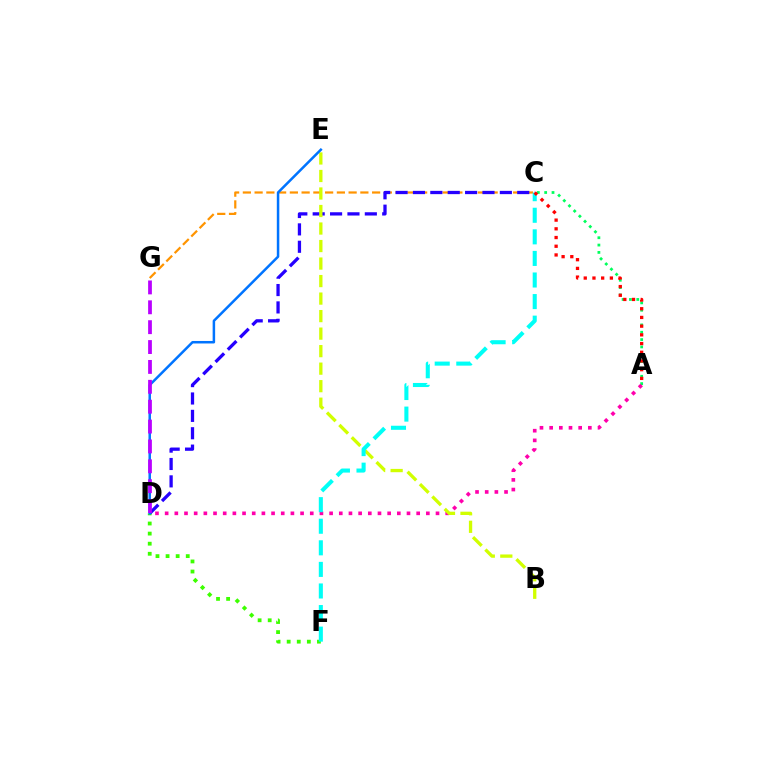{('A', 'C'): [{'color': '#00ff5c', 'line_style': 'dotted', 'thickness': 1.99}, {'color': '#ff0000', 'line_style': 'dotted', 'thickness': 2.37}], ('C', 'G'): [{'color': '#ff9400', 'line_style': 'dashed', 'thickness': 1.6}], ('D', 'F'): [{'color': '#3dff00', 'line_style': 'dotted', 'thickness': 2.74}], ('A', 'D'): [{'color': '#ff00ac', 'line_style': 'dotted', 'thickness': 2.63}], ('C', 'D'): [{'color': '#2500ff', 'line_style': 'dashed', 'thickness': 2.36}], ('B', 'E'): [{'color': '#d1ff00', 'line_style': 'dashed', 'thickness': 2.38}], ('D', 'E'): [{'color': '#0074ff', 'line_style': 'solid', 'thickness': 1.8}], ('D', 'G'): [{'color': '#b900ff', 'line_style': 'dashed', 'thickness': 2.7}], ('C', 'F'): [{'color': '#00fff6', 'line_style': 'dashed', 'thickness': 2.93}]}